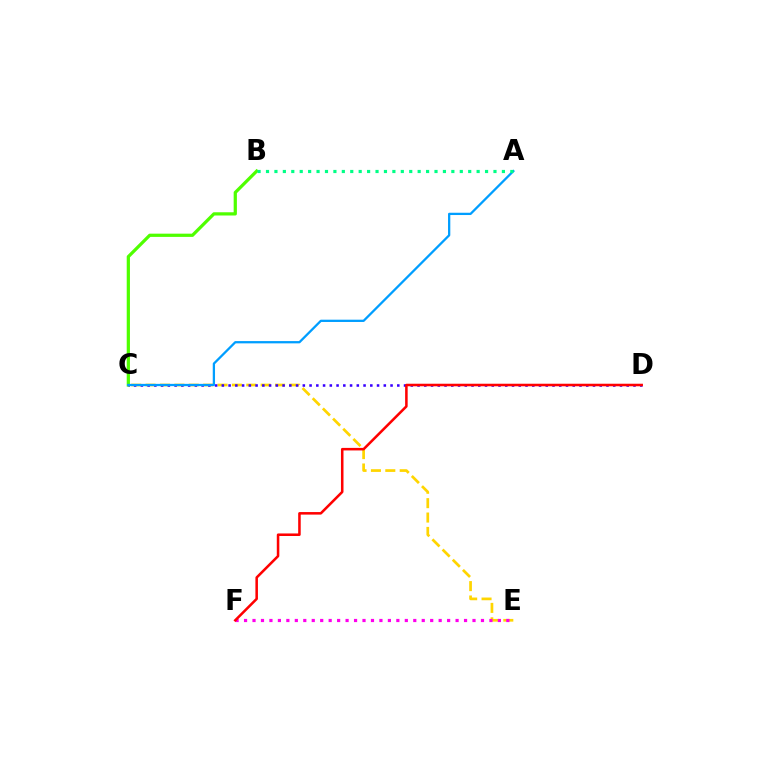{('C', 'E'): [{'color': '#ffd500', 'line_style': 'dashed', 'thickness': 1.95}], ('B', 'C'): [{'color': '#4fff00', 'line_style': 'solid', 'thickness': 2.33}], ('C', 'D'): [{'color': '#3700ff', 'line_style': 'dotted', 'thickness': 1.83}], ('E', 'F'): [{'color': '#ff00ed', 'line_style': 'dotted', 'thickness': 2.3}], ('A', 'C'): [{'color': '#009eff', 'line_style': 'solid', 'thickness': 1.64}], ('A', 'B'): [{'color': '#00ff86', 'line_style': 'dotted', 'thickness': 2.29}], ('D', 'F'): [{'color': '#ff0000', 'line_style': 'solid', 'thickness': 1.83}]}